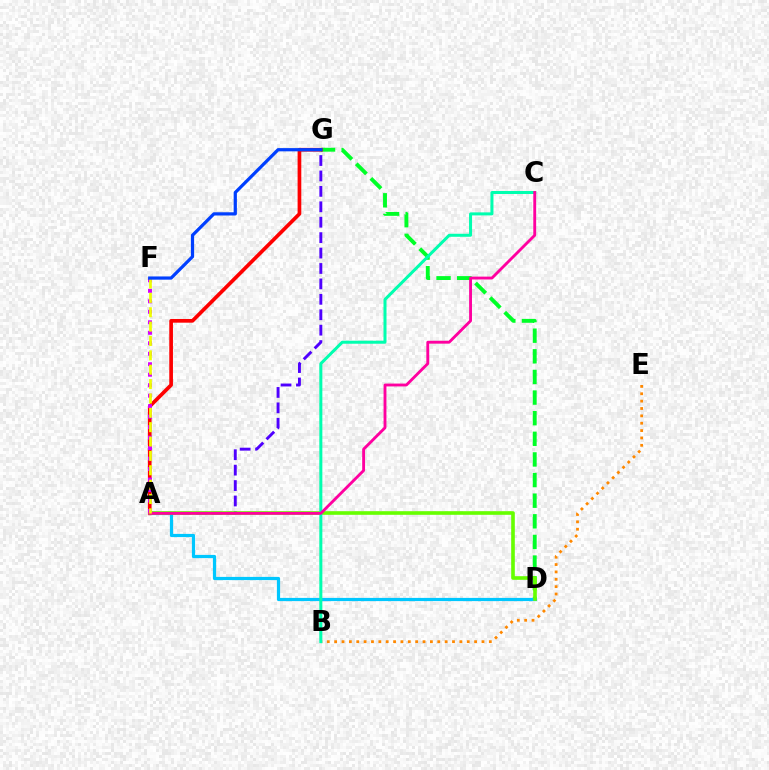{('D', 'G'): [{'color': '#00ff27', 'line_style': 'dashed', 'thickness': 2.8}], ('A', 'D'): [{'color': '#00c7ff', 'line_style': 'solid', 'thickness': 2.31}, {'color': '#66ff00', 'line_style': 'solid', 'thickness': 2.61}], ('A', 'G'): [{'color': '#4f00ff', 'line_style': 'dashed', 'thickness': 2.09}, {'color': '#ff0000', 'line_style': 'solid', 'thickness': 2.65}], ('B', 'E'): [{'color': '#ff8800', 'line_style': 'dotted', 'thickness': 2.0}], ('A', 'F'): [{'color': '#d600ff', 'line_style': 'dotted', 'thickness': 2.85}, {'color': '#eeff00', 'line_style': 'dashed', 'thickness': 1.95}], ('B', 'C'): [{'color': '#00ffaf', 'line_style': 'solid', 'thickness': 2.17}], ('A', 'C'): [{'color': '#ff00a0', 'line_style': 'solid', 'thickness': 2.06}], ('F', 'G'): [{'color': '#003fff', 'line_style': 'solid', 'thickness': 2.32}]}